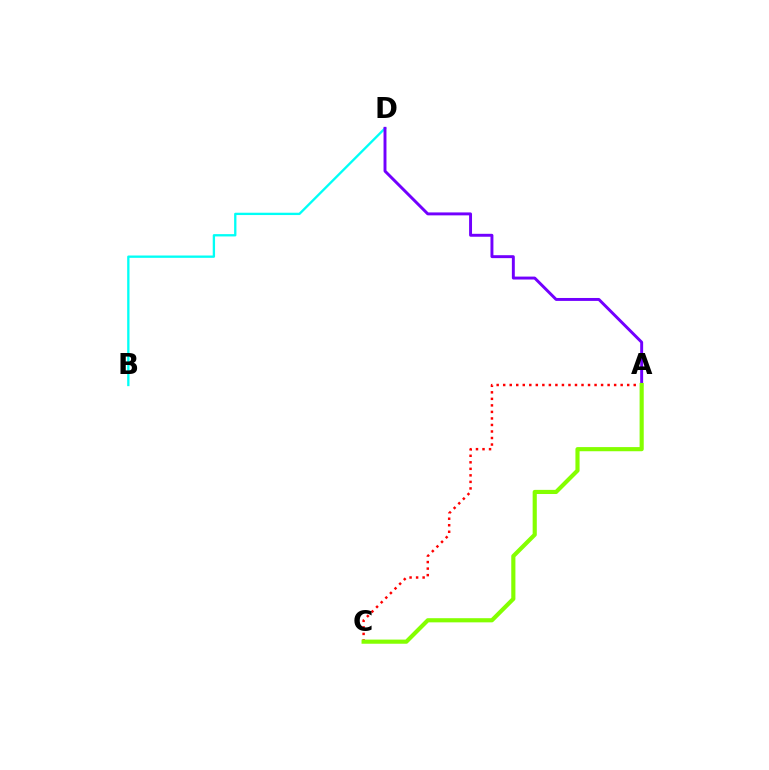{('B', 'D'): [{'color': '#00fff6', 'line_style': 'solid', 'thickness': 1.67}], ('A', 'D'): [{'color': '#7200ff', 'line_style': 'solid', 'thickness': 2.11}], ('A', 'C'): [{'color': '#ff0000', 'line_style': 'dotted', 'thickness': 1.77}, {'color': '#84ff00', 'line_style': 'solid', 'thickness': 2.98}]}